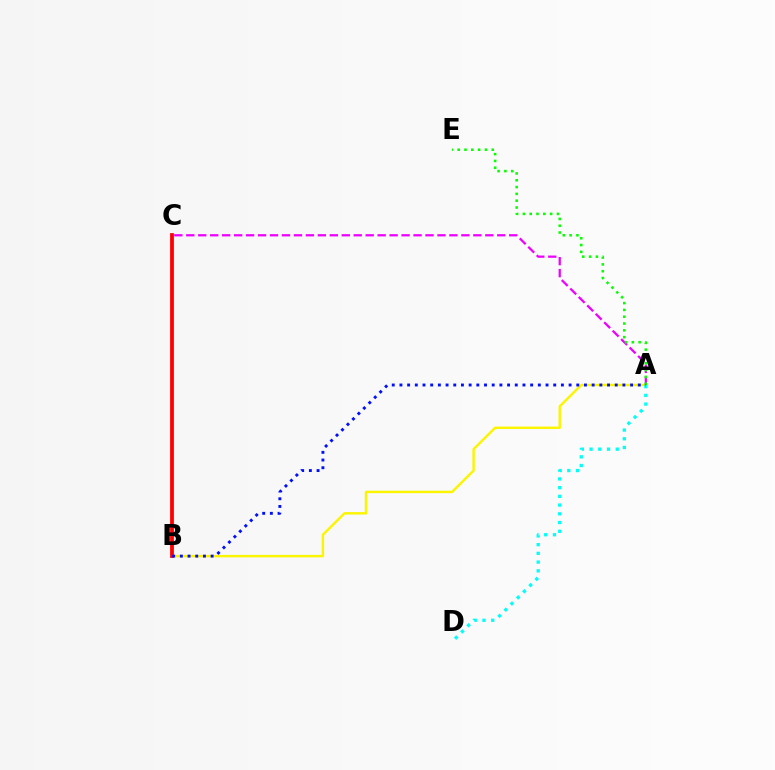{('A', 'B'): [{'color': '#fcf500', 'line_style': 'solid', 'thickness': 1.75}, {'color': '#0010ff', 'line_style': 'dotted', 'thickness': 2.09}], ('A', 'D'): [{'color': '#00fff6', 'line_style': 'dotted', 'thickness': 2.37}], ('A', 'C'): [{'color': '#ee00ff', 'line_style': 'dashed', 'thickness': 1.62}], ('B', 'C'): [{'color': '#ff0000', 'line_style': 'solid', 'thickness': 2.72}], ('A', 'E'): [{'color': '#08ff00', 'line_style': 'dotted', 'thickness': 1.85}]}